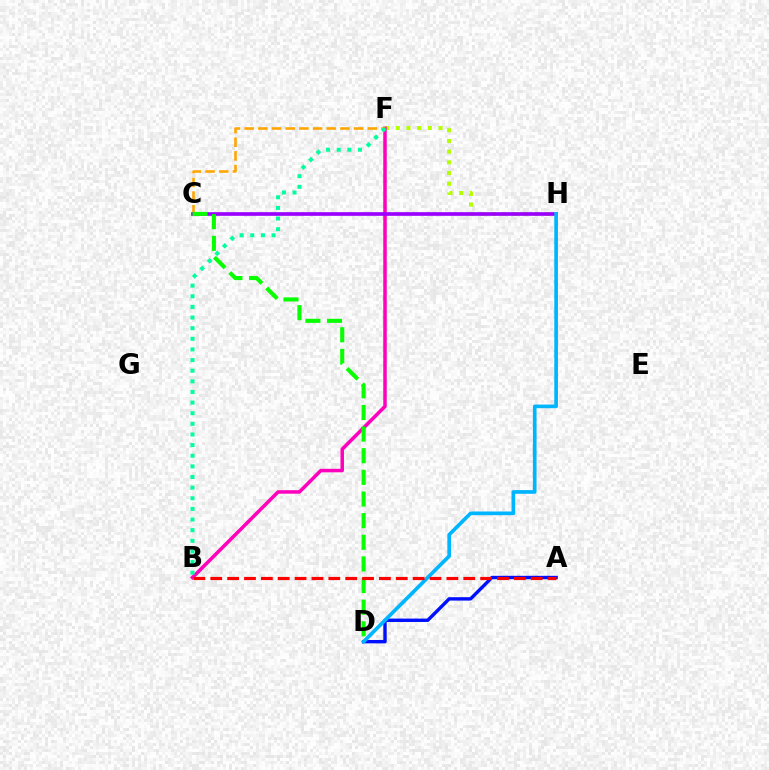{('F', 'H'): [{'color': '#b3ff00', 'line_style': 'dotted', 'thickness': 2.91}], ('B', 'F'): [{'color': '#ff00bd', 'line_style': 'solid', 'thickness': 2.52}, {'color': '#00ff9d', 'line_style': 'dotted', 'thickness': 2.89}], ('C', 'F'): [{'color': '#ffa500', 'line_style': 'dashed', 'thickness': 1.86}], ('A', 'D'): [{'color': '#0010ff', 'line_style': 'solid', 'thickness': 2.44}], ('C', 'H'): [{'color': '#9b00ff', 'line_style': 'solid', 'thickness': 2.63}], ('D', 'H'): [{'color': '#00b5ff', 'line_style': 'solid', 'thickness': 2.64}], ('C', 'D'): [{'color': '#08ff00', 'line_style': 'dashed', 'thickness': 2.94}], ('A', 'B'): [{'color': '#ff0000', 'line_style': 'dashed', 'thickness': 2.29}]}